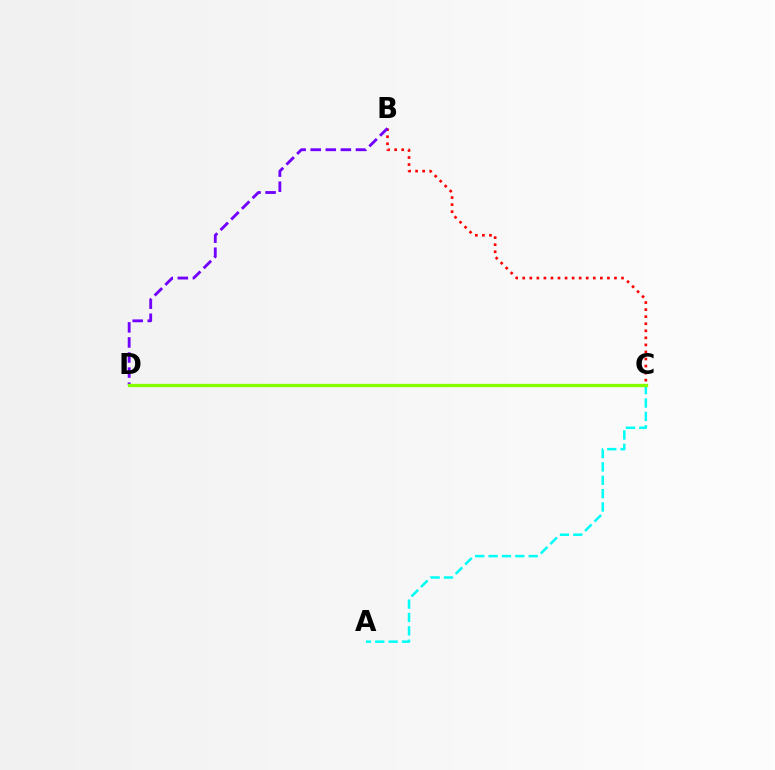{('A', 'C'): [{'color': '#00fff6', 'line_style': 'dashed', 'thickness': 1.82}], ('B', 'C'): [{'color': '#ff0000', 'line_style': 'dotted', 'thickness': 1.92}], ('B', 'D'): [{'color': '#7200ff', 'line_style': 'dashed', 'thickness': 2.05}], ('C', 'D'): [{'color': '#84ff00', 'line_style': 'solid', 'thickness': 2.39}]}